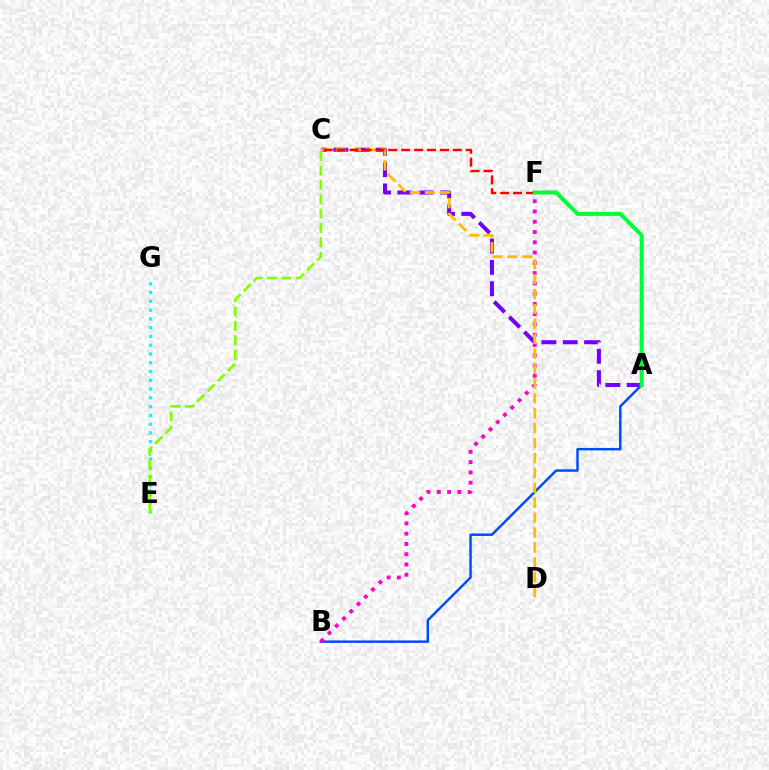{('A', 'C'): [{'color': '#7200ff', 'line_style': 'dashed', 'thickness': 2.9}], ('E', 'G'): [{'color': '#00fff6', 'line_style': 'dotted', 'thickness': 2.38}], ('A', 'B'): [{'color': '#004bff', 'line_style': 'solid', 'thickness': 1.78}], ('B', 'F'): [{'color': '#ff00cf', 'line_style': 'dotted', 'thickness': 2.79}], ('C', 'D'): [{'color': '#ffbd00', 'line_style': 'dashed', 'thickness': 2.03}], ('C', 'E'): [{'color': '#84ff00', 'line_style': 'dashed', 'thickness': 1.96}], ('C', 'F'): [{'color': '#ff0000', 'line_style': 'dashed', 'thickness': 1.75}], ('A', 'F'): [{'color': '#00ff39', 'line_style': 'solid', 'thickness': 2.9}]}